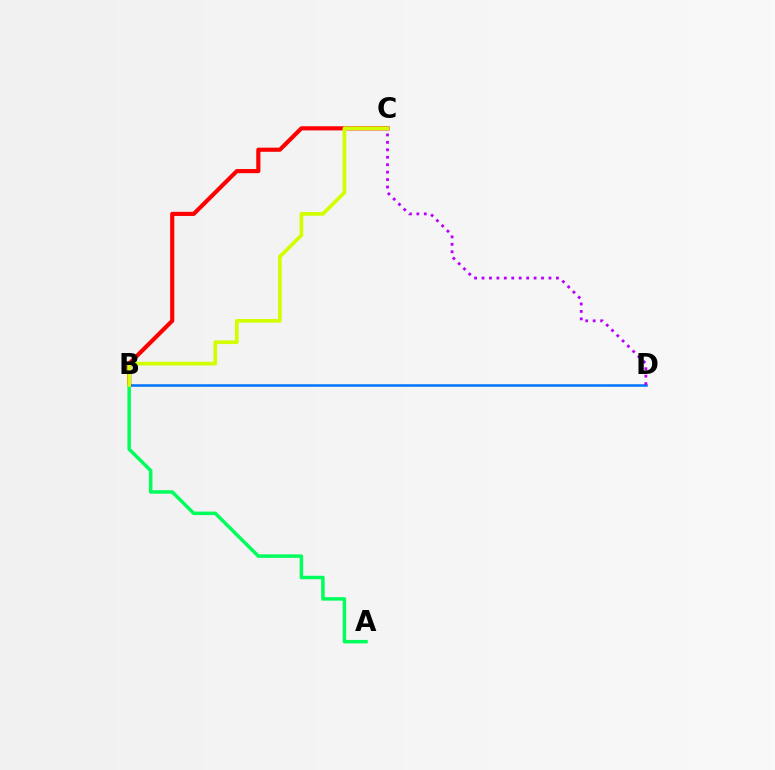{('B', 'D'): [{'color': '#0074ff', 'line_style': 'solid', 'thickness': 1.81}], ('C', 'D'): [{'color': '#b900ff', 'line_style': 'dotted', 'thickness': 2.02}], ('B', 'C'): [{'color': '#ff0000', 'line_style': 'solid', 'thickness': 2.98}, {'color': '#d1ff00', 'line_style': 'solid', 'thickness': 2.67}], ('A', 'B'): [{'color': '#00ff5c', 'line_style': 'solid', 'thickness': 2.51}]}